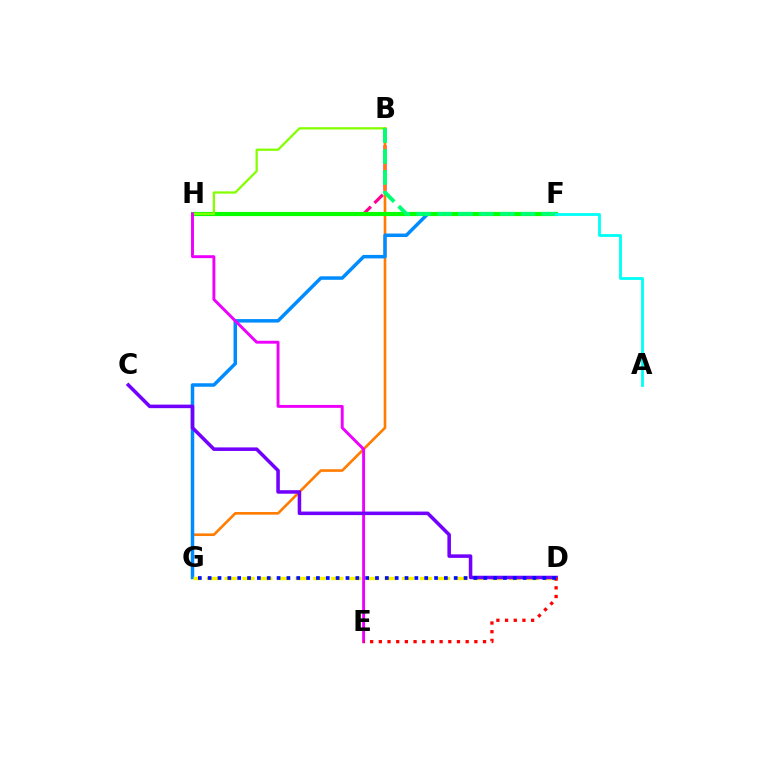{('B', 'H'): [{'color': '#ff0094', 'line_style': 'dashed', 'thickness': 2.29}, {'color': '#84ff00', 'line_style': 'solid', 'thickness': 1.64}], ('B', 'G'): [{'color': '#ff7c00', 'line_style': 'solid', 'thickness': 1.89}], ('F', 'G'): [{'color': '#008cff', 'line_style': 'solid', 'thickness': 2.51}], ('F', 'H'): [{'color': '#08ff00', 'line_style': 'solid', 'thickness': 3.0}], ('D', 'G'): [{'color': '#fcf500', 'line_style': 'dashed', 'thickness': 2.41}, {'color': '#0010ff', 'line_style': 'dotted', 'thickness': 2.67}], ('B', 'F'): [{'color': '#00ff74', 'line_style': 'dashed', 'thickness': 2.84}], ('E', 'H'): [{'color': '#ee00ff', 'line_style': 'solid', 'thickness': 2.1}], ('C', 'D'): [{'color': '#7200ff', 'line_style': 'solid', 'thickness': 2.54}], ('D', 'E'): [{'color': '#ff0000', 'line_style': 'dotted', 'thickness': 2.36}], ('A', 'F'): [{'color': '#00fff6', 'line_style': 'solid', 'thickness': 2.03}]}